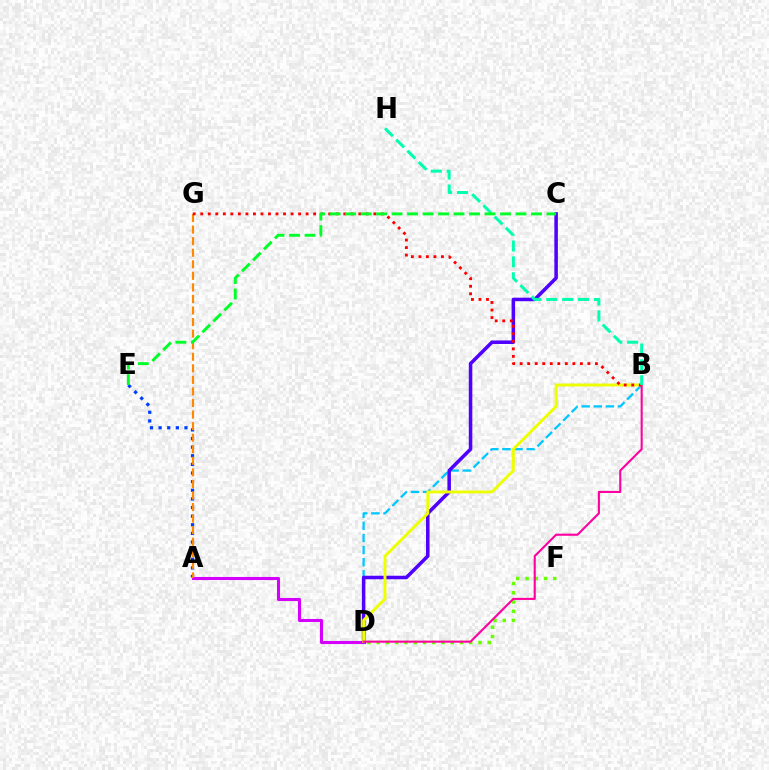{('D', 'F'): [{'color': '#66ff00', 'line_style': 'dotted', 'thickness': 2.51}], ('A', 'D'): [{'color': '#d600ff', 'line_style': 'solid', 'thickness': 2.21}], ('A', 'E'): [{'color': '#003fff', 'line_style': 'dotted', 'thickness': 2.34}], ('B', 'D'): [{'color': '#00c7ff', 'line_style': 'dashed', 'thickness': 1.65}, {'color': '#eeff00', 'line_style': 'solid', 'thickness': 2.08}, {'color': '#ff00a0', 'line_style': 'solid', 'thickness': 1.52}], ('A', 'G'): [{'color': '#ff8800', 'line_style': 'dashed', 'thickness': 1.57}], ('C', 'D'): [{'color': '#4f00ff', 'line_style': 'solid', 'thickness': 2.54}], ('B', 'G'): [{'color': '#ff0000', 'line_style': 'dotted', 'thickness': 2.04}], ('B', 'H'): [{'color': '#00ffaf', 'line_style': 'dashed', 'thickness': 2.16}], ('C', 'E'): [{'color': '#00ff27', 'line_style': 'dashed', 'thickness': 2.1}]}